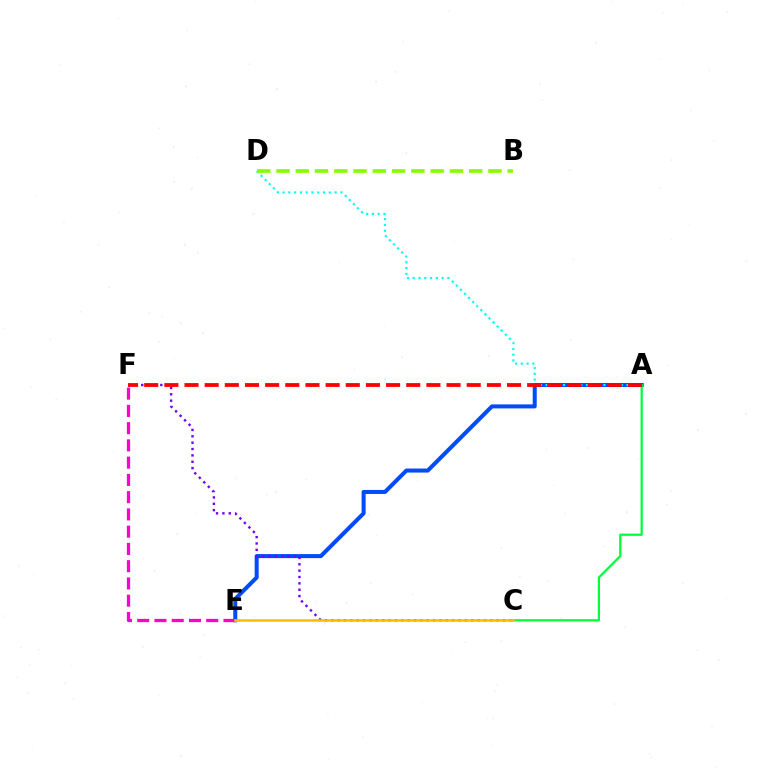{('A', 'E'): [{'color': '#004bff', 'line_style': 'solid', 'thickness': 2.9}], ('A', 'D'): [{'color': '#00fff6', 'line_style': 'dotted', 'thickness': 1.57}], ('A', 'C'): [{'color': '#00ff39', 'line_style': 'solid', 'thickness': 1.6}], ('B', 'D'): [{'color': '#84ff00', 'line_style': 'dashed', 'thickness': 2.62}], ('E', 'F'): [{'color': '#ff00cf', 'line_style': 'dashed', 'thickness': 2.34}], ('C', 'F'): [{'color': '#7200ff', 'line_style': 'dotted', 'thickness': 1.73}], ('C', 'E'): [{'color': '#ffbd00', 'line_style': 'solid', 'thickness': 1.87}], ('A', 'F'): [{'color': '#ff0000', 'line_style': 'dashed', 'thickness': 2.74}]}